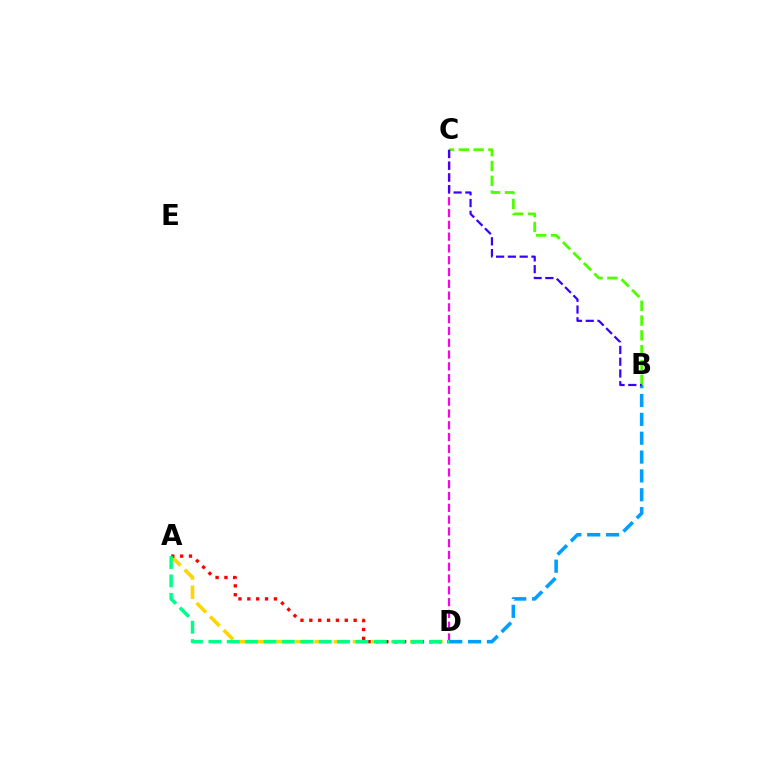{('A', 'D'): [{'color': '#ffd500', 'line_style': 'dashed', 'thickness': 2.6}, {'color': '#ff0000', 'line_style': 'dotted', 'thickness': 2.41}, {'color': '#00ff86', 'line_style': 'dashed', 'thickness': 2.5}], ('C', 'D'): [{'color': '#ff00ed', 'line_style': 'dashed', 'thickness': 1.6}], ('B', 'D'): [{'color': '#009eff', 'line_style': 'dashed', 'thickness': 2.56}], ('B', 'C'): [{'color': '#4fff00', 'line_style': 'dashed', 'thickness': 2.01}, {'color': '#3700ff', 'line_style': 'dashed', 'thickness': 1.6}]}